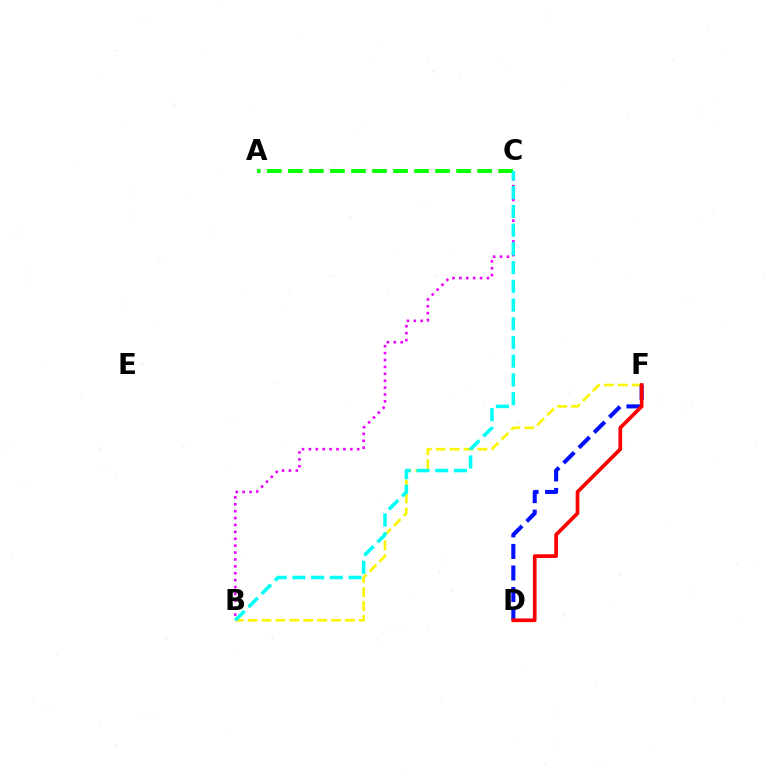{('B', 'C'): [{'color': '#ee00ff', 'line_style': 'dotted', 'thickness': 1.87}, {'color': '#00fff6', 'line_style': 'dashed', 'thickness': 2.54}], ('A', 'C'): [{'color': '#08ff00', 'line_style': 'dashed', 'thickness': 2.86}], ('B', 'F'): [{'color': '#fcf500', 'line_style': 'dashed', 'thickness': 1.89}], ('D', 'F'): [{'color': '#0010ff', 'line_style': 'dashed', 'thickness': 2.93}, {'color': '#ff0000', 'line_style': 'solid', 'thickness': 2.66}]}